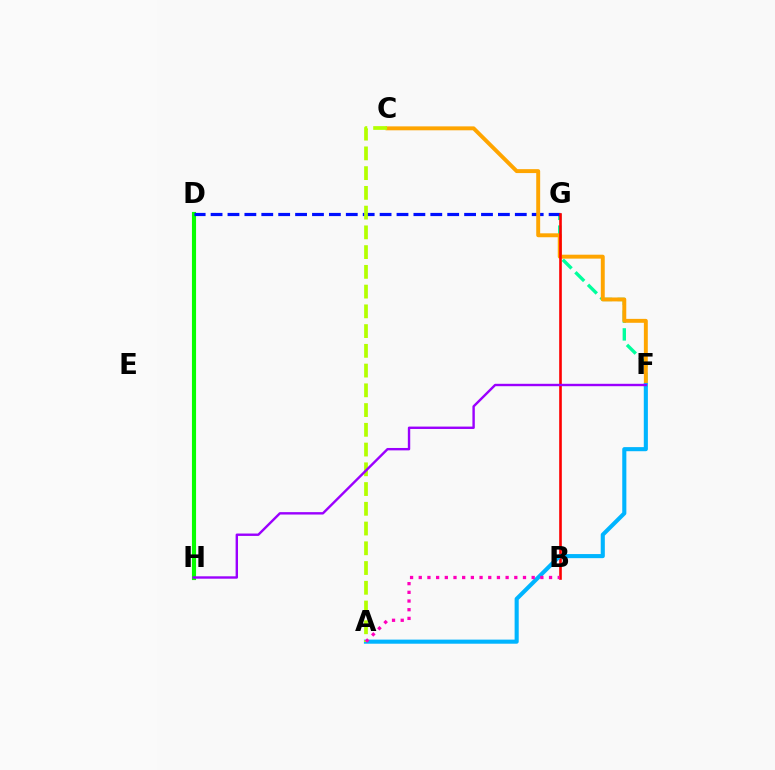{('F', 'G'): [{'color': '#00ff9d', 'line_style': 'dashed', 'thickness': 2.42}], ('D', 'H'): [{'color': '#08ff00', 'line_style': 'solid', 'thickness': 2.97}], ('D', 'G'): [{'color': '#0010ff', 'line_style': 'dashed', 'thickness': 2.3}], ('C', 'F'): [{'color': '#ffa500', 'line_style': 'solid', 'thickness': 2.83}], ('B', 'G'): [{'color': '#ff0000', 'line_style': 'solid', 'thickness': 1.89}], ('A', 'F'): [{'color': '#00b5ff', 'line_style': 'solid', 'thickness': 2.95}], ('A', 'C'): [{'color': '#b3ff00', 'line_style': 'dashed', 'thickness': 2.68}], ('A', 'B'): [{'color': '#ff00bd', 'line_style': 'dotted', 'thickness': 2.36}], ('F', 'H'): [{'color': '#9b00ff', 'line_style': 'solid', 'thickness': 1.73}]}